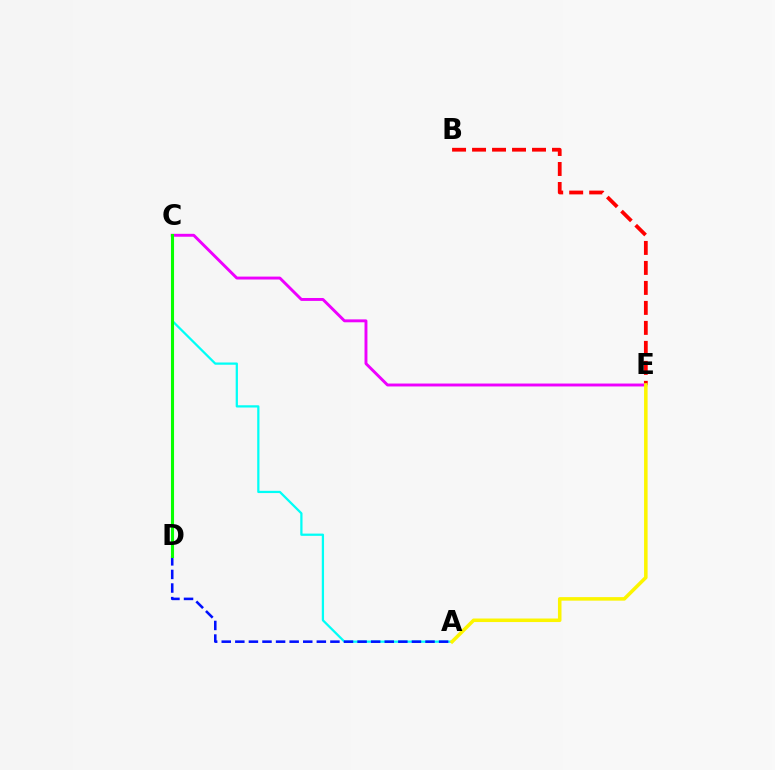{('A', 'C'): [{'color': '#00fff6', 'line_style': 'solid', 'thickness': 1.62}], ('B', 'E'): [{'color': '#ff0000', 'line_style': 'dashed', 'thickness': 2.72}], ('A', 'D'): [{'color': '#0010ff', 'line_style': 'dashed', 'thickness': 1.85}], ('C', 'E'): [{'color': '#ee00ff', 'line_style': 'solid', 'thickness': 2.1}], ('A', 'E'): [{'color': '#fcf500', 'line_style': 'solid', 'thickness': 2.55}], ('C', 'D'): [{'color': '#08ff00', 'line_style': 'solid', 'thickness': 2.22}]}